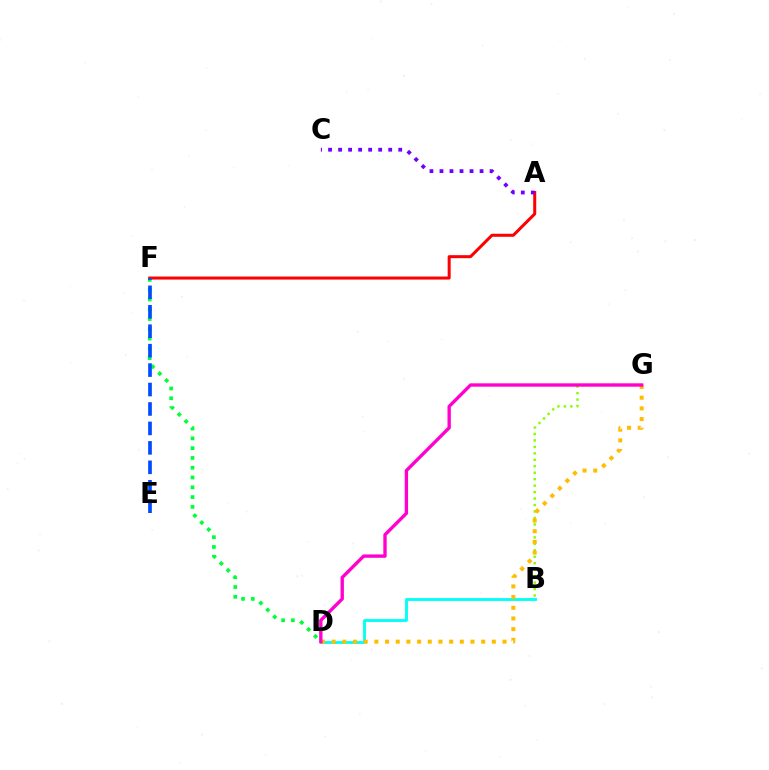{('B', 'D'): [{'color': '#00fff6', 'line_style': 'solid', 'thickness': 2.07}], ('B', 'G'): [{'color': '#84ff00', 'line_style': 'dotted', 'thickness': 1.76}], ('D', 'G'): [{'color': '#ffbd00', 'line_style': 'dotted', 'thickness': 2.9}, {'color': '#ff00cf', 'line_style': 'solid', 'thickness': 2.41}], ('D', 'F'): [{'color': '#00ff39', 'line_style': 'dotted', 'thickness': 2.66}], ('A', 'F'): [{'color': '#ff0000', 'line_style': 'solid', 'thickness': 2.18}], ('E', 'F'): [{'color': '#004bff', 'line_style': 'dashed', 'thickness': 2.64}], ('A', 'C'): [{'color': '#7200ff', 'line_style': 'dotted', 'thickness': 2.72}]}